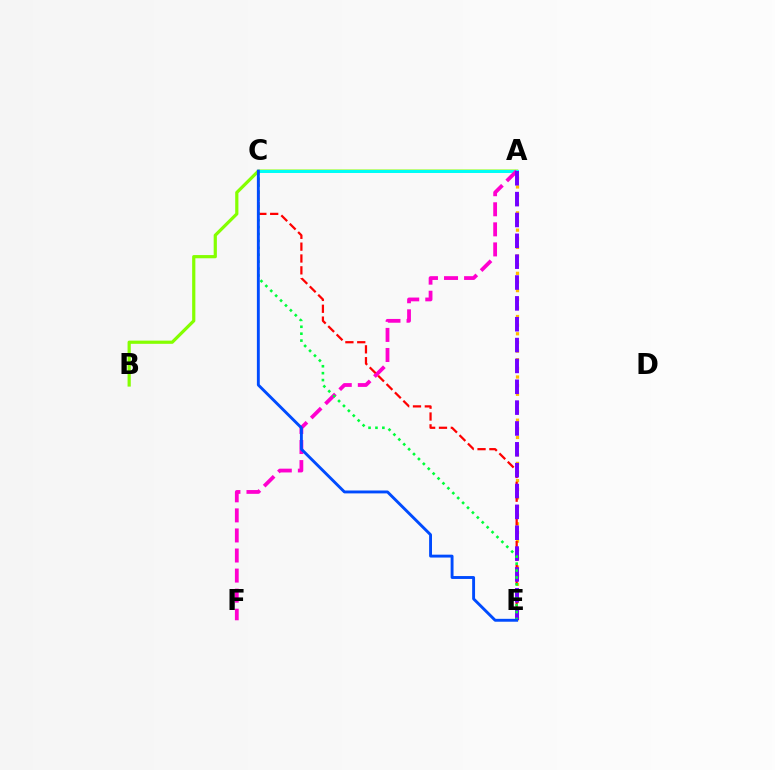{('A', 'E'): [{'color': '#ffbd00', 'line_style': 'dotted', 'thickness': 2.35}, {'color': '#7200ff', 'line_style': 'dashed', 'thickness': 2.83}], ('A', 'B'): [{'color': '#84ff00', 'line_style': 'solid', 'thickness': 2.31}], ('A', 'C'): [{'color': '#00fff6', 'line_style': 'solid', 'thickness': 2.15}], ('A', 'F'): [{'color': '#ff00cf', 'line_style': 'dashed', 'thickness': 2.73}], ('C', 'E'): [{'color': '#ff0000', 'line_style': 'dashed', 'thickness': 1.61}, {'color': '#00ff39', 'line_style': 'dotted', 'thickness': 1.88}, {'color': '#004bff', 'line_style': 'solid', 'thickness': 2.08}]}